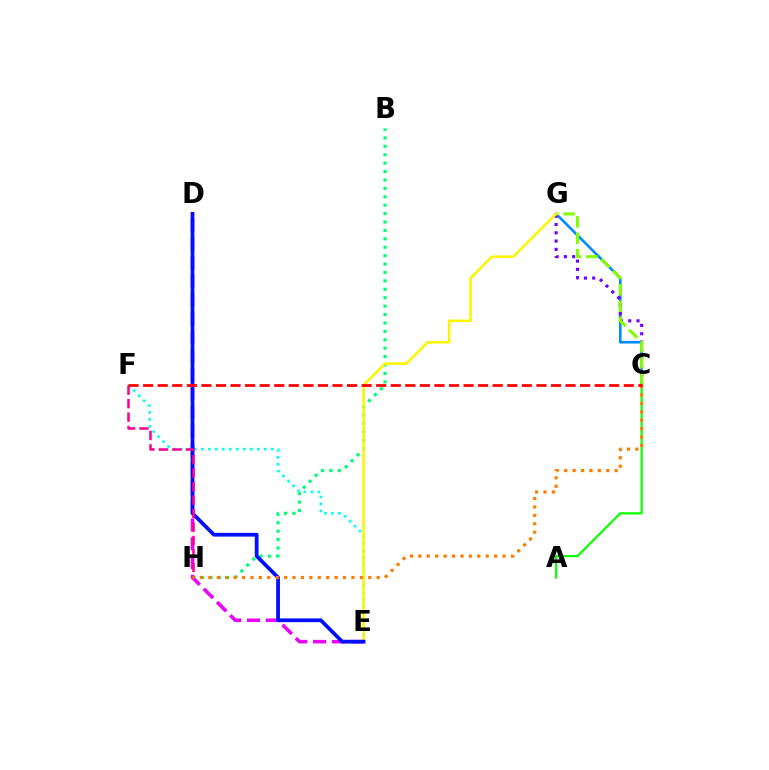{('C', 'G'): [{'color': '#008cff', 'line_style': 'solid', 'thickness': 1.89}, {'color': '#7200ff', 'line_style': 'dotted', 'thickness': 2.25}, {'color': '#84ff00', 'line_style': 'dashed', 'thickness': 2.23}], ('B', 'H'): [{'color': '#00ff74', 'line_style': 'dotted', 'thickness': 2.29}], ('E', 'F'): [{'color': '#00fff6', 'line_style': 'dotted', 'thickness': 1.9}], ('A', 'C'): [{'color': '#08ff00', 'line_style': 'solid', 'thickness': 1.58}], ('E', 'G'): [{'color': '#fcf500', 'line_style': 'solid', 'thickness': 1.83}], ('D', 'E'): [{'color': '#ee00ff', 'line_style': 'dashed', 'thickness': 2.55}, {'color': '#0010ff', 'line_style': 'solid', 'thickness': 2.71}], ('F', 'H'): [{'color': '#ff0094', 'line_style': 'dashed', 'thickness': 1.83}], ('C', 'H'): [{'color': '#ff7c00', 'line_style': 'dotted', 'thickness': 2.29}], ('C', 'F'): [{'color': '#ff0000', 'line_style': 'dashed', 'thickness': 1.98}]}